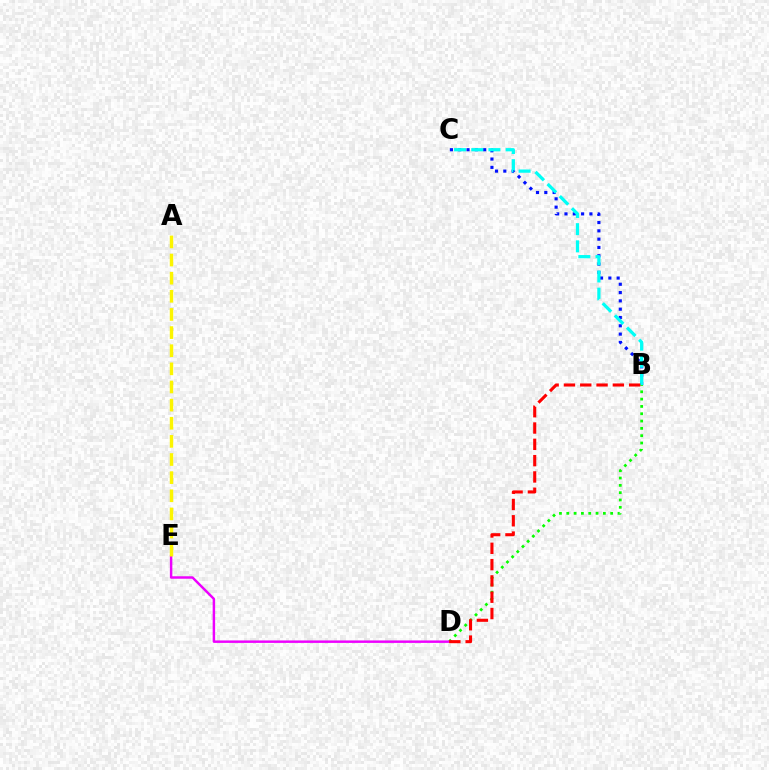{('B', 'D'): [{'color': '#08ff00', 'line_style': 'dotted', 'thickness': 1.99}, {'color': '#ff0000', 'line_style': 'dashed', 'thickness': 2.22}], ('D', 'E'): [{'color': '#ee00ff', 'line_style': 'solid', 'thickness': 1.77}], ('B', 'C'): [{'color': '#0010ff', 'line_style': 'dotted', 'thickness': 2.26}, {'color': '#00fff6', 'line_style': 'dashed', 'thickness': 2.33}], ('A', 'E'): [{'color': '#fcf500', 'line_style': 'dashed', 'thickness': 2.46}]}